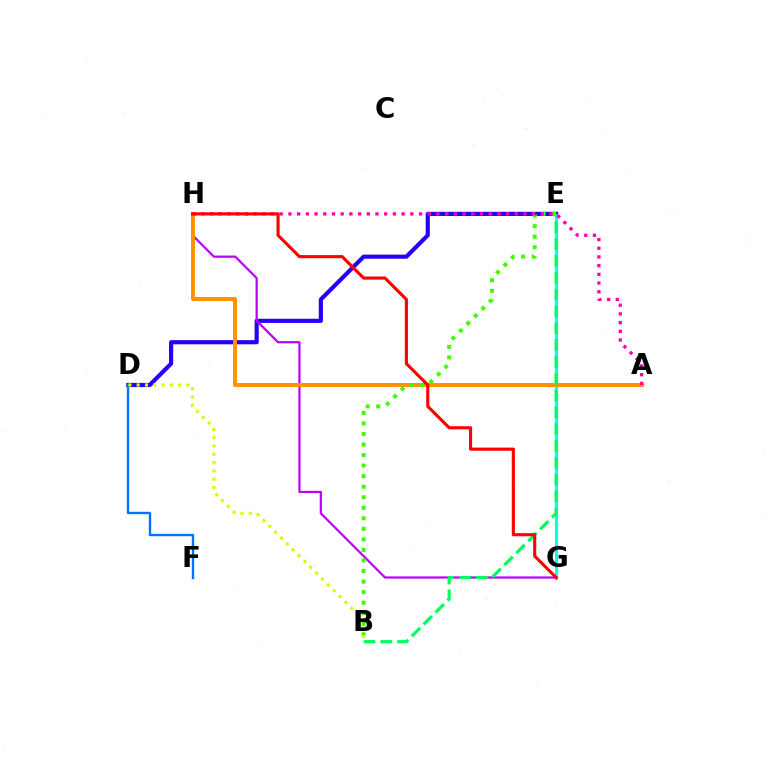{('E', 'G'): [{'color': '#00fff6', 'line_style': 'solid', 'thickness': 2.25}], ('D', 'E'): [{'color': '#2500ff', 'line_style': 'solid', 'thickness': 3.0}], ('G', 'H'): [{'color': '#b900ff', 'line_style': 'solid', 'thickness': 1.6}, {'color': '#ff0000', 'line_style': 'solid', 'thickness': 2.25}], ('A', 'H'): [{'color': '#ff9400', 'line_style': 'solid', 'thickness': 2.87}, {'color': '#ff00ac', 'line_style': 'dotted', 'thickness': 2.36}], ('B', 'E'): [{'color': '#00ff5c', 'line_style': 'dashed', 'thickness': 2.29}, {'color': '#3dff00', 'line_style': 'dotted', 'thickness': 2.86}], ('D', 'F'): [{'color': '#0074ff', 'line_style': 'solid', 'thickness': 1.72}], ('B', 'D'): [{'color': '#d1ff00', 'line_style': 'dotted', 'thickness': 2.25}]}